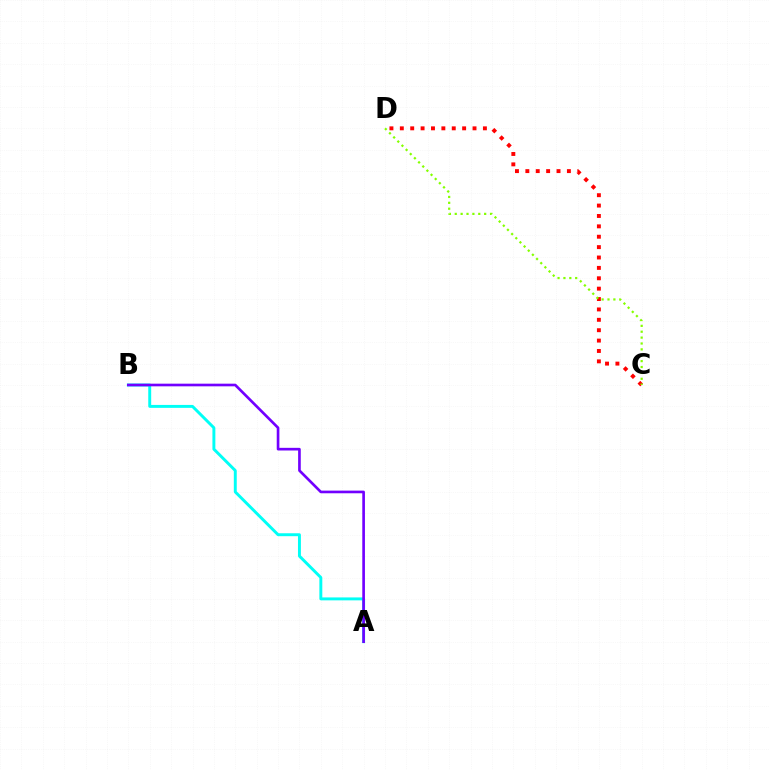{('C', 'D'): [{'color': '#ff0000', 'line_style': 'dotted', 'thickness': 2.82}, {'color': '#84ff00', 'line_style': 'dotted', 'thickness': 1.6}], ('A', 'B'): [{'color': '#00fff6', 'line_style': 'solid', 'thickness': 2.11}, {'color': '#7200ff', 'line_style': 'solid', 'thickness': 1.91}]}